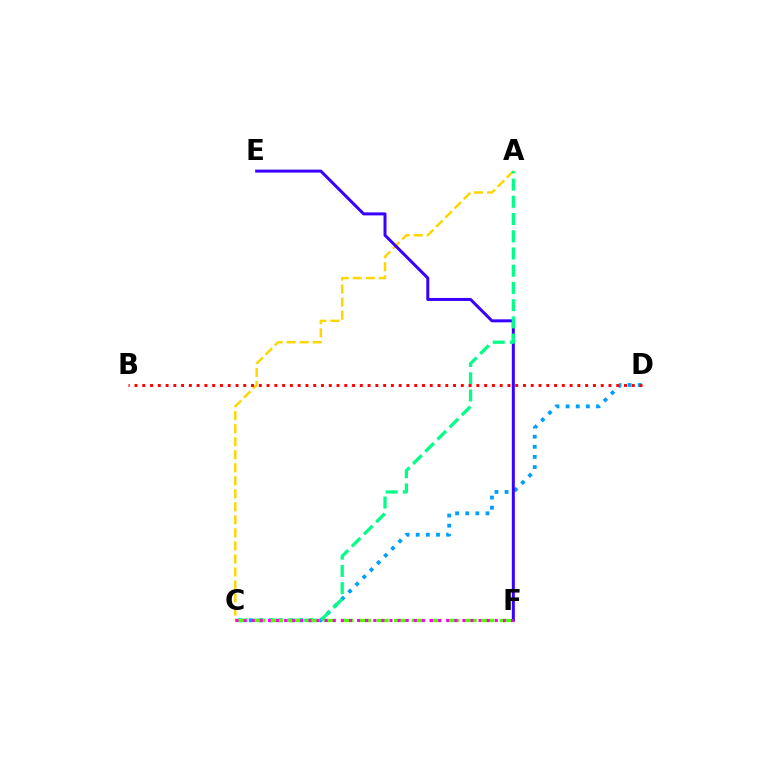{('C', 'D'): [{'color': '#009eff', 'line_style': 'dotted', 'thickness': 2.75}], ('A', 'C'): [{'color': '#ffd500', 'line_style': 'dashed', 'thickness': 1.77}, {'color': '#00ff86', 'line_style': 'dashed', 'thickness': 2.34}], ('E', 'F'): [{'color': '#3700ff', 'line_style': 'solid', 'thickness': 2.16}], ('C', 'F'): [{'color': '#4fff00', 'line_style': 'dashed', 'thickness': 2.39}, {'color': '#ff00ed', 'line_style': 'dotted', 'thickness': 2.2}], ('B', 'D'): [{'color': '#ff0000', 'line_style': 'dotted', 'thickness': 2.11}]}